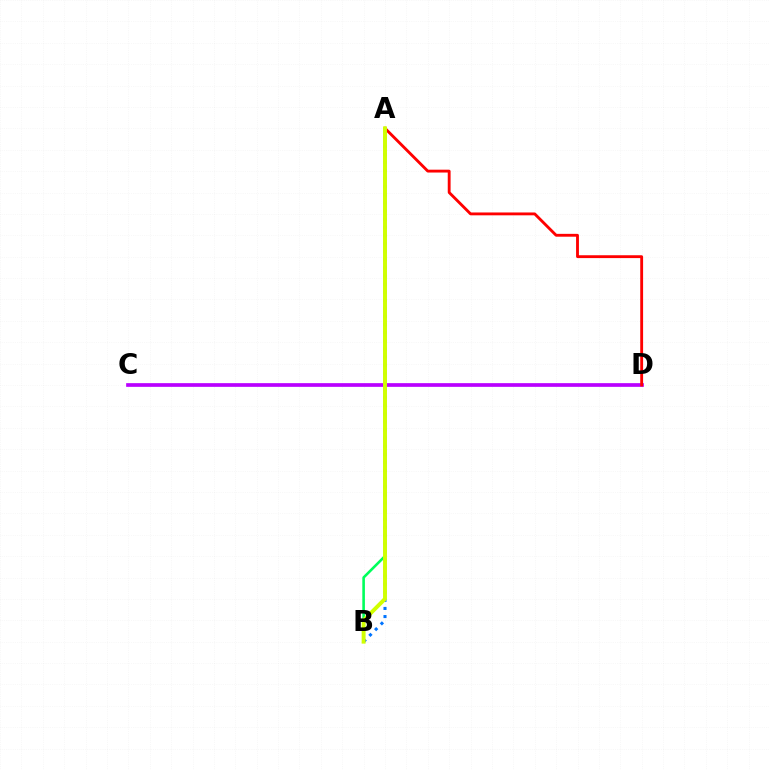{('A', 'B'): [{'color': '#00ff5c', 'line_style': 'solid', 'thickness': 1.87}, {'color': '#0074ff', 'line_style': 'dotted', 'thickness': 2.2}, {'color': '#d1ff00', 'line_style': 'solid', 'thickness': 2.83}], ('C', 'D'): [{'color': '#b900ff', 'line_style': 'solid', 'thickness': 2.66}], ('A', 'D'): [{'color': '#ff0000', 'line_style': 'solid', 'thickness': 2.05}]}